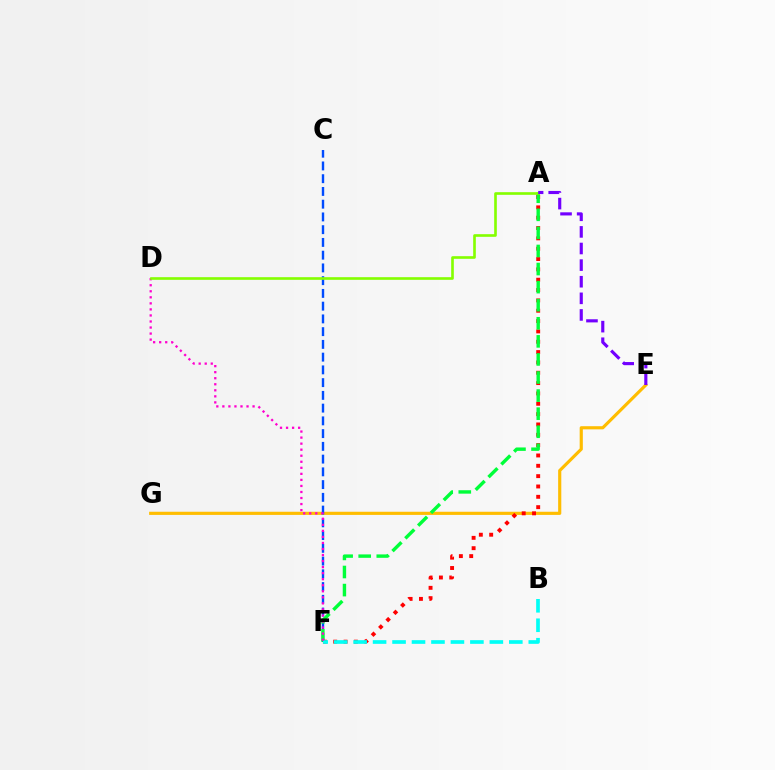{('E', 'G'): [{'color': '#ffbd00', 'line_style': 'solid', 'thickness': 2.27}], ('C', 'F'): [{'color': '#004bff', 'line_style': 'dashed', 'thickness': 1.73}], ('A', 'F'): [{'color': '#ff0000', 'line_style': 'dotted', 'thickness': 2.81}, {'color': '#00ff39', 'line_style': 'dashed', 'thickness': 2.46}], ('B', 'F'): [{'color': '#00fff6', 'line_style': 'dashed', 'thickness': 2.64}], ('D', 'F'): [{'color': '#ff00cf', 'line_style': 'dotted', 'thickness': 1.64}], ('A', 'D'): [{'color': '#84ff00', 'line_style': 'solid', 'thickness': 1.9}], ('A', 'E'): [{'color': '#7200ff', 'line_style': 'dashed', 'thickness': 2.26}]}